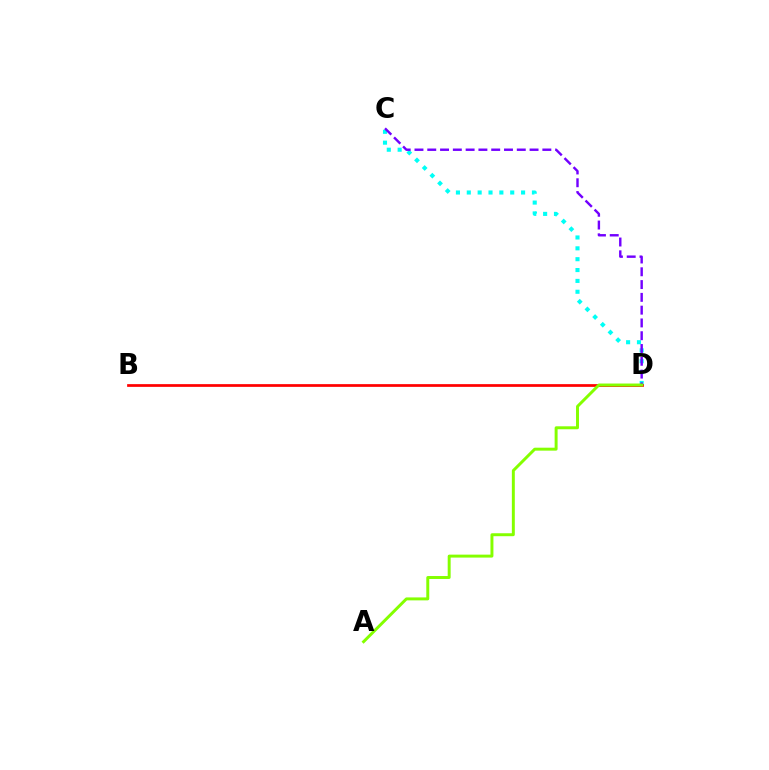{('C', 'D'): [{'color': '#00fff6', 'line_style': 'dotted', 'thickness': 2.95}, {'color': '#7200ff', 'line_style': 'dashed', 'thickness': 1.74}], ('B', 'D'): [{'color': '#ff0000', 'line_style': 'solid', 'thickness': 1.97}], ('A', 'D'): [{'color': '#84ff00', 'line_style': 'solid', 'thickness': 2.13}]}